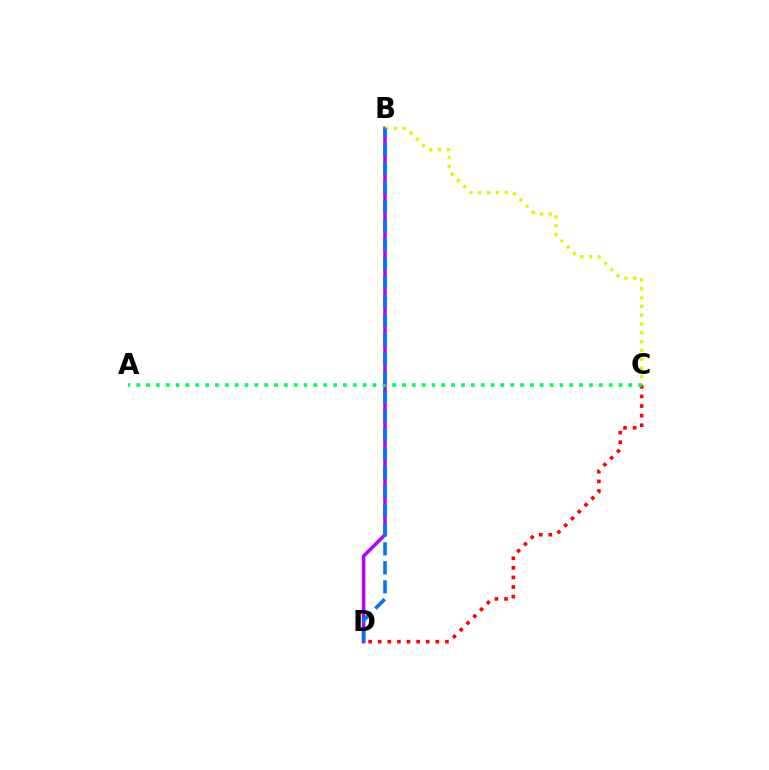{('B', 'D'): [{'color': '#b900ff', 'line_style': 'solid', 'thickness': 2.55}, {'color': '#0074ff', 'line_style': 'dashed', 'thickness': 2.58}], ('C', 'D'): [{'color': '#ff0000', 'line_style': 'dotted', 'thickness': 2.61}], ('B', 'C'): [{'color': '#d1ff00', 'line_style': 'dotted', 'thickness': 2.4}], ('A', 'C'): [{'color': '#00ff5c', 'line_style': 'dotted', 'thickness': 2.67}]}